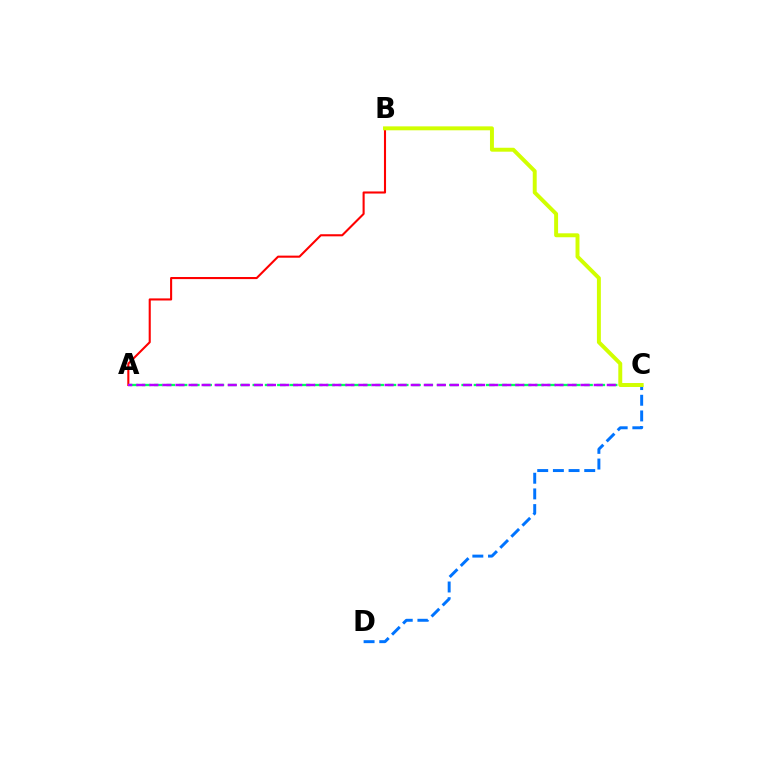{('A', 'B'): [{'color': '#ff0000', 'line_style': 'solid', 'thickness': 1.51}], ('A', 'C'): [{'color': '#00ff5c', 'line_style': 'dashed', 'thickness': 1.67}, {'color': '#b900ff', 'line_style': 'dashed', 'thickness': 1.78}], ('C', 'D'): [{'color': '#0074ff', 'line_style': 'dashed', 'thickness': 2.13}], ('B', 'C'): [{'color': '#d1ff00', 'line_style': 'solid', 'thickness': 2.84}]}